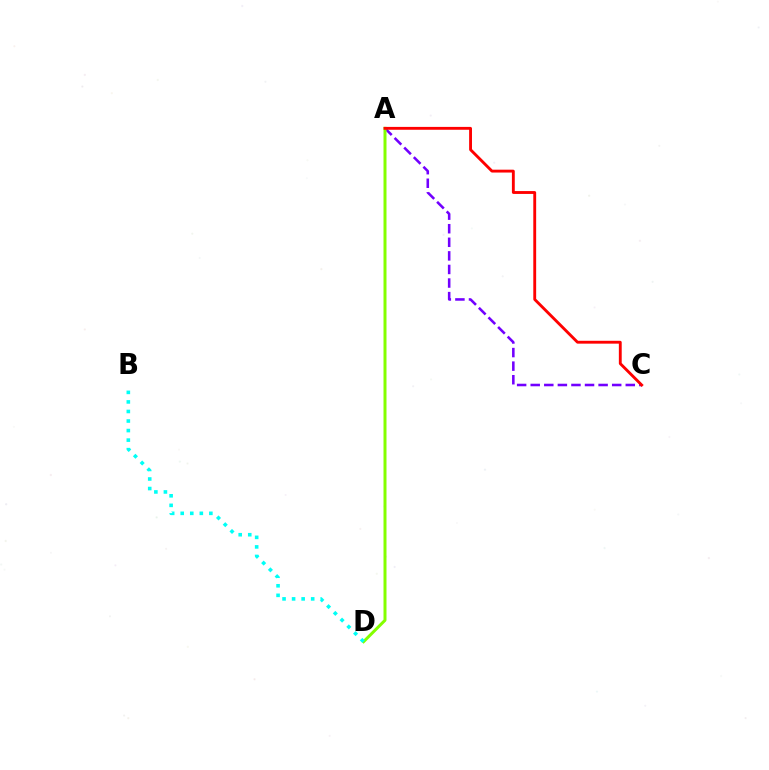{('A', 'C'): [{'color': '#7200ff', 'line_style': 'dashed', 'thickness': 1.84}, {'color': '#ff0000', 'line_style': 'solid', 'thickness': 2.06}], ('A', 'D'): [{'color': '#84ff00', 'line_style': 'solid', 'thickness': 2.15}], ('B', 'D'): [{'color': '#00fff6', 'line_style': 'dotted', 'thickness': 2.59}]}